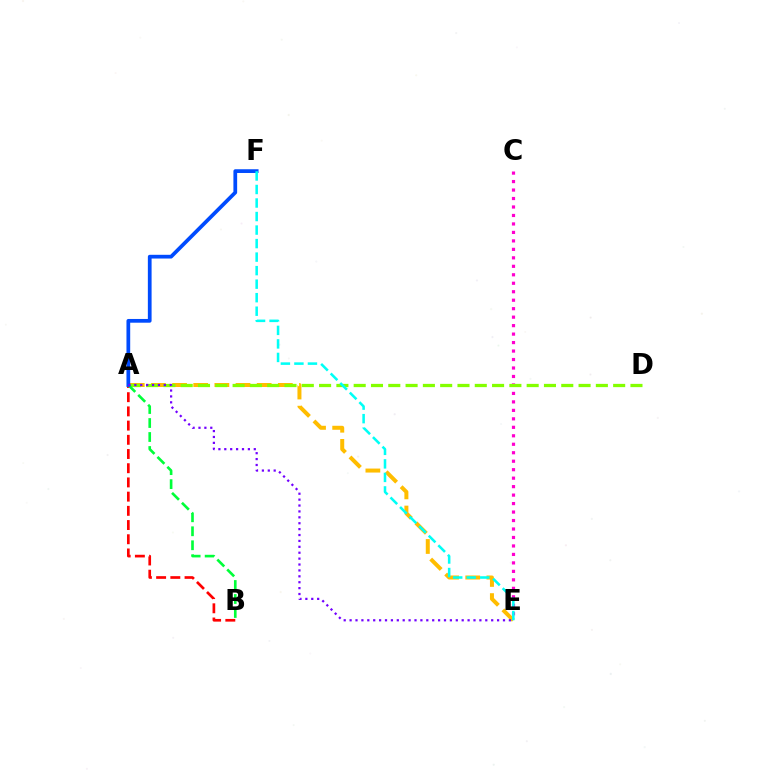{('A', 'B'): [{'color': '#ff0000', 'line_style': 'dashed', 'thickness': 1.93}, {'color': '#00ff39', 'line_style': 'dashed', 'thickness': 1.9}], ('C', 'E'): [{'color': '#ff00cf', 'line_style': 'dotted', 'thickness': 2.3}], ('A', 'E'): [{'color': '#ffbd00', 'line_style': 'dashed', 'thickness': 2.87}, {'color': '#7200ff', 'line_style': 'dotted', 'thickness': 1.6}], ('A', 'D'): [{'color': '#84ff00', 'line_style': 'dashed', 'thickness': 2.35}], ('A', 'F'): [{'color': '#004bff', 'line_style': 'solid', 'thickness': 2.69}], ('E', 'F'): [{'color': '#00fff6', 'line_style': 'dashed', 'thickness': 1.84}]}